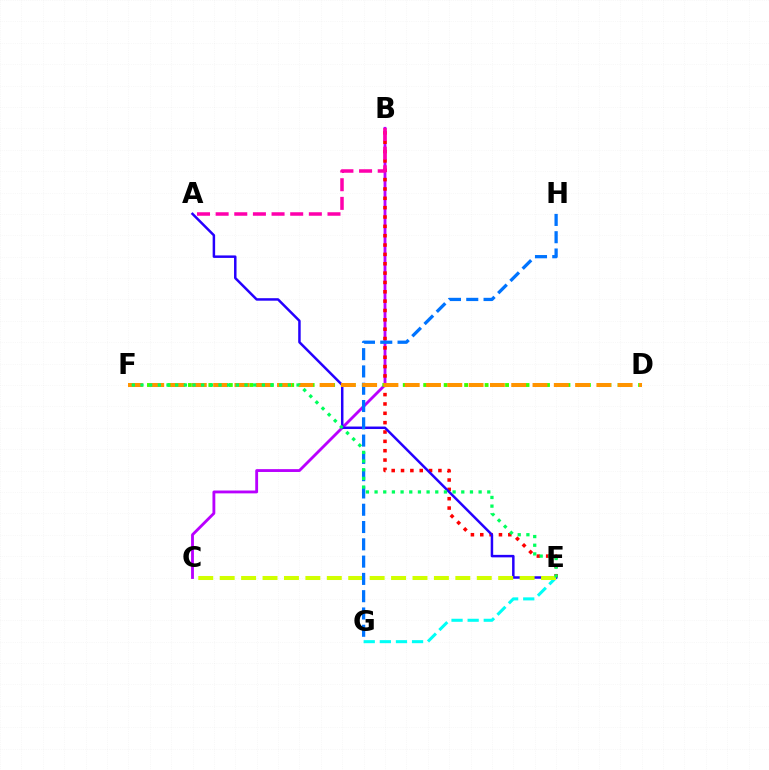{('B', 'C'): [{'color': '#b900ff', 'line_style': 'solid', 'thickness': 2.05}], ('B', 'E'): [{'color': '#ff0000', 'line_style': 'dotted', 'thickness': 2.54}], ('E', 'G'): [{'color': '#00fff6', 'line_style': 'dashed', 'thickness': 2.19}], ('A', 'E'): [{'color': '#2500ff', 'line_style': 'solid', 'thickness': 1.79}], ('C', 'E'): [{'color': '#d1ff00', 'line_style': 'dashed', 'thickness': 2.91}], ('A', 'B'): [{'color': '#ff00ac', 'line_style': 'dashed', 'thickness': 2.53}], ('D', 'F'): [{'color': '#3dff00', 'line_style': 'dotted', 'thickness': 2.78}, {'color': '#ff9400', 'line_style': 'dashed', 'thickness': 2.89}], ('G', 'H'): [{'color': '#0074ff', 'line_style': 'dashed', 'thickness': 2.35}], ('E', 'F'): [{'color': '#00ff5c', 'line_style': 'dotted', 'thickness': 2.36}]}